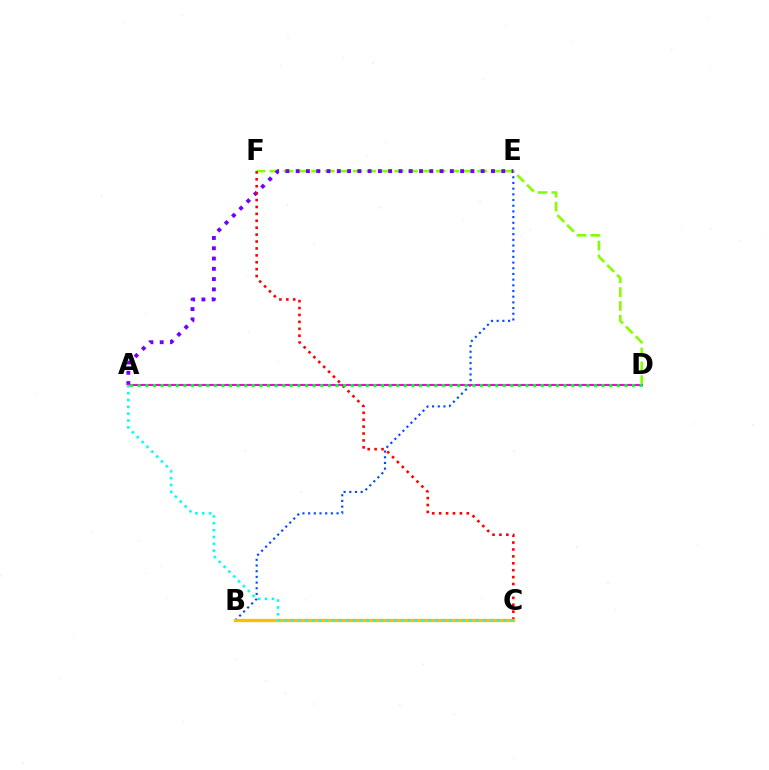{('B', 'E'): [{'color': '#004bff', 'line_style': 'dotted', 'thickness': 1.54}], ('D', 'F'): [{'color': '#84ff00', 'line_style': 'dashed', 'thickness': 1.88}], ('A', 'E'): [{'color': '#7200ff', 'line_style': 'dotted', 'thickness': 2.79}], ('C', 'F'): [{'color': '#ff0000', 'line_style': 'dotted', 'thickness': 1.88}], ('A', 'D'): [{'color': '#ff00cf', 'line_style': 'solid', 'thickness': 1.54}, {'color': '#00ff39', 'line_style': 'dotted', 'thickness': 2.07}], ('B', 'C'): [{'color': '#ffbd00', 'line_style': 'solid', 'thickness': 2.38}], ('A', 'C'): [{'color': '#00fff6', 'line_style': 'dotted', 'thickness': 1.86}]}